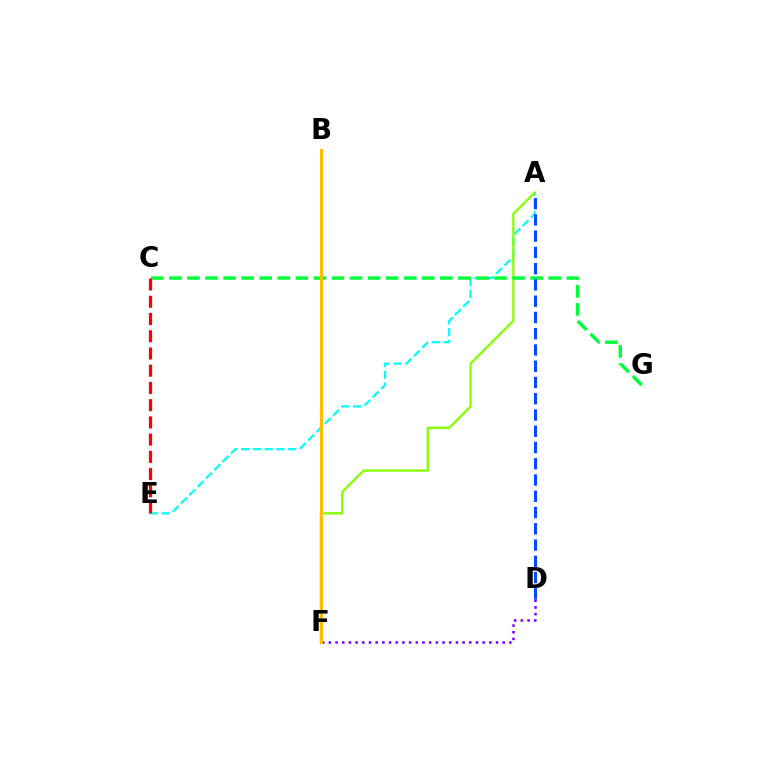{('A', 'E'): [{'color': '#00fff6', 'line_style': 'dashed', 'thickness': 1.6}], ('A', 'F'): [{'color': '#84ff00', 'line_style': 'solid', 'thickness': 1.63}], ('B', 'F'): [{'color': '#ff00cf', 'line_style': 'dotted', 'thickness': 2.06}, {'color': '#ffbd00', 'line_style': 'solid', 'thickness': 2.16}], ('C', 'G'): [{'color': '#00ff39', 'line_style': 'dashed', 'thickness': 2.45}], ('A', 'D'): [{'color': '#004bff', 'line_style': 'dashed', 'thickness': 2.21}], ('D', 'F'): [{'color': '#7200ff', 'line_style': 'dotted', 'thickness': 1.82}], ('C', 'E'): [{'color': '#ff0000', 'line_style': 'dashed', 'thickness': 2.34}]}